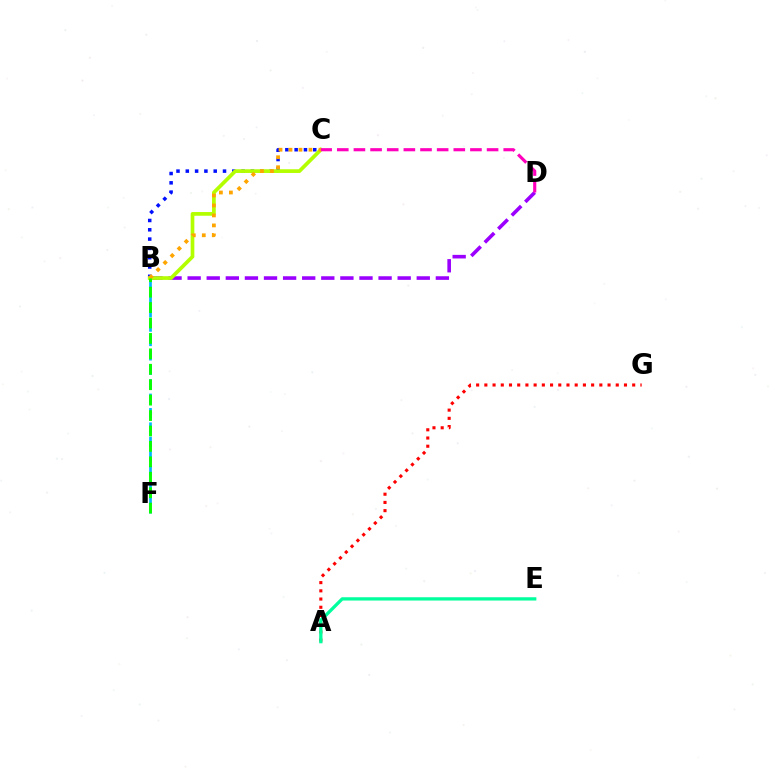{('B', 'D'): [{'color': '#9b00ff', 'line_style': 'dashed', 'thickness': 2.59}], ('B', 'F'): [{'color': '#00b5ff', 'line_style': 'dashed', 'thickness': 1.96}, {'color': '#08ff00', 'line_style': 'dashed', 'thickness': 2.1}], ('A', 'G'): [{'color': '#ff0000', 'line_style': 'dotted', 'thickness': 2.23}], ('B', 'C'): [{'color': '#0010ff', 'line_style': 'dotted', 'thickness': 2.53}, {'color': '#b3ff00', 'line_style': 'solid', 'thickness': 2.67}, {'color': '#ffa500', 'line_style': 'dotted', 'thickness': 2.71}], ('A', 'E'): [{'color': '#00ff9d', 'line_style': 'solid', 'thickness': 2.36}], ('C', 'D'): [{'color': '#ff00bd', 'line_style': 'dashed', 'thickness': 2.26}]}